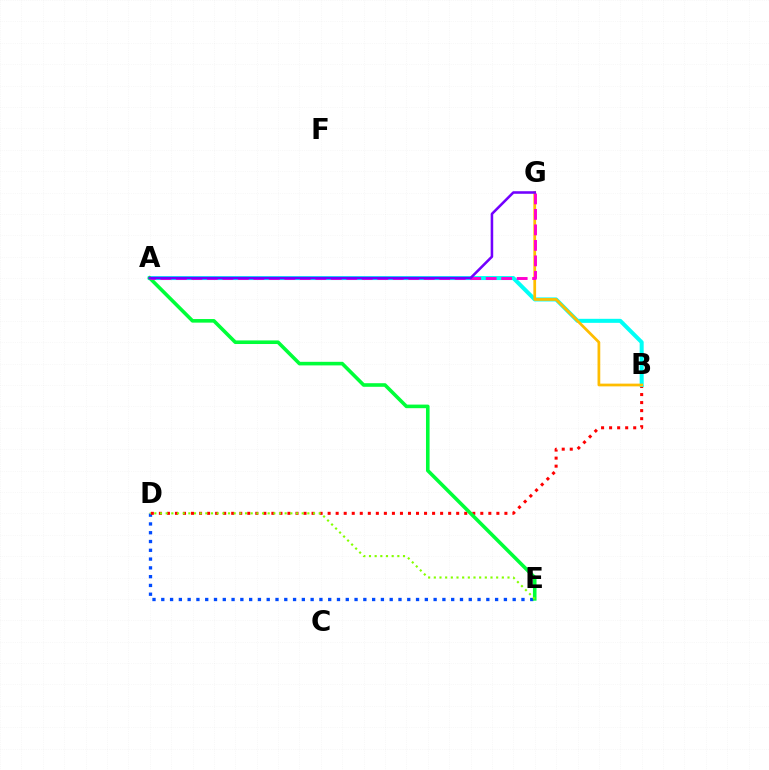{('D', 'E'): [{'color': '#004bff', 'line_style': 'dotted', 'thickness': 2.39}, {'color': '#84ff00', 'line_style': 'dotted', 'thickness': 1.54}], ('B', 'D'): [{'color': '#ff0000', 'line_style': 'dotted', 'thickness': 2.18}], ('A', 'B'): [{'color': '#00fff6', 'line_style': 'solid', 'thickness': 2.9}], ('A', 'E'): [{'color': '#00ff39', 'line_style': 'solid', 'thickness': 2.59}], ('B', 'G'): [{'color': '#ffbd00', 'line_style': 'solid', 'thickness': 1.97}], ('A', 'G'): [{'color': '#ff00cf', 'line_style': 'dashed', 'thickness': 2.1}, {'color': '#7200ff', 'line_style': 'solid', 'thickness': 1.84}]}